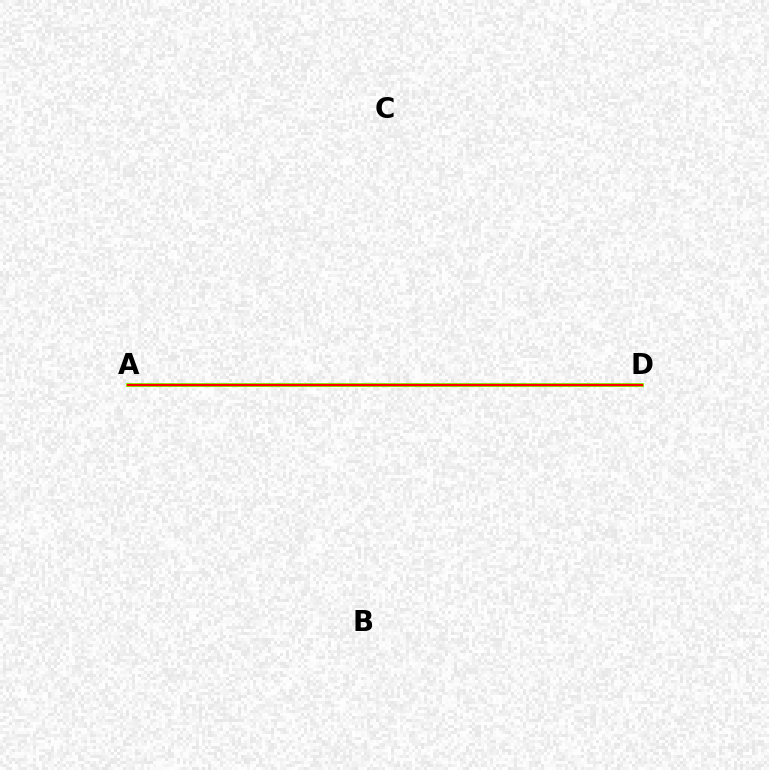{('A', 'D'): [{'color': '#00fff6', 'line_style': 'dotted', 'thickness': 2.89}, {'color': '#7200ff', 'line_style': 'solid', 'thickness': 1.99}, {'color': '#84ff00', 'line_style': 'solid', 'thickness': 2.78}, {'color': '#ff0000', 'line_style': 'solid', 'thickness': 1.62}]}